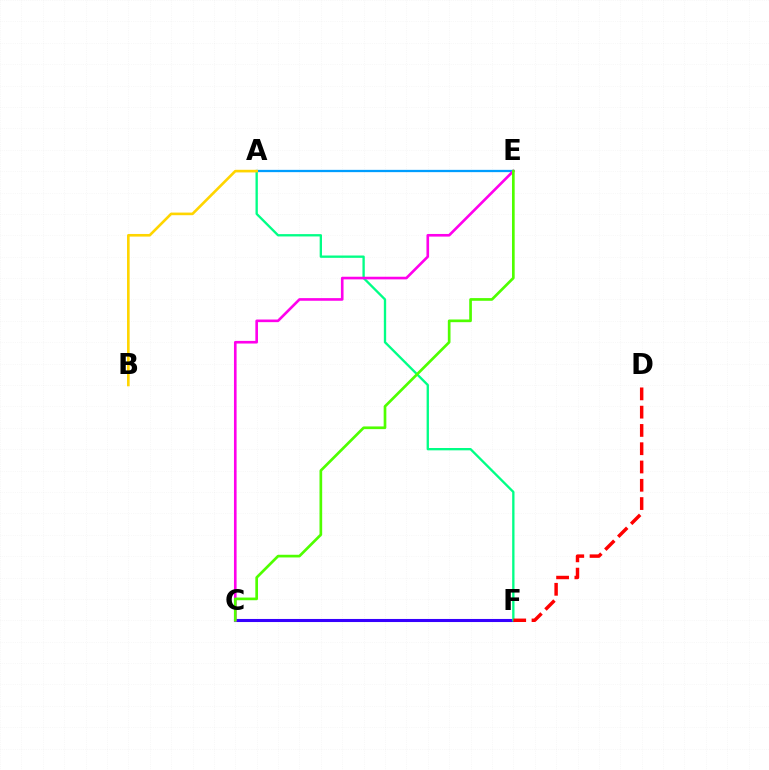{('C', 'F'): [{'color': '#3700ff', 'line_style': 'solid', 'thickness': 2.22}], ('A', 'F'): [{'color': '#00ff86', 'line_style': 'solid', 'thickness': 1.68}], ('A', 'E'): [{'color': '#009eff', 'line_style': 'solid', 'thickness': 1.64}], ('A', 'B'): [{'color': '#ffd500', 'line_style': 'solid', 'thickness': 1.89}], ('D', 'F'): [{'color': '#ff0000', 'line_style': 'dashed', 'thickness': 2.48}], ('C', 'E'): [{'color': '#ff00ed', 'line_style': 'solid', 'thickness': 1.89}, {'color': '#4fff00', 'line_style': 'solid', 'thickness': 1.93}]}